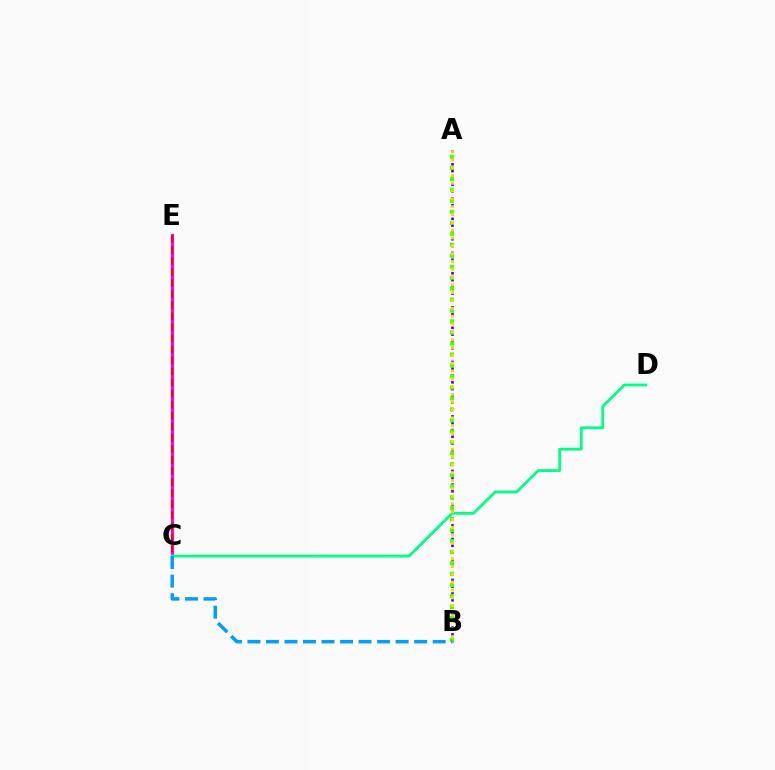{('A', 'B'): [{'color': '#3700ff', 'line_style': 'dotted', 'thickness': 1.85}, {'color': '#4fff00', 'line_style': 'dotted', 'thickness': 2.98}, {'color': '#ffd500', 'line_style': 'dotted', 'thickness': 2.12}], ('C', 'E'): [{'color': '#ff00ed', 'line_style': 'solid', 'thickness': 2.24}, {'color': '#ff0000', 'line_style': 'dashed', 'thickness': 1.5}], ('C', 'D'): [{'color': '#00ff86', 'line_style': 'solid', 'thickness': 2.02}], ('B', 'C'): [{'color': '#009eff', 'line_style': 'dashed', 'thickness': 2.52}]}